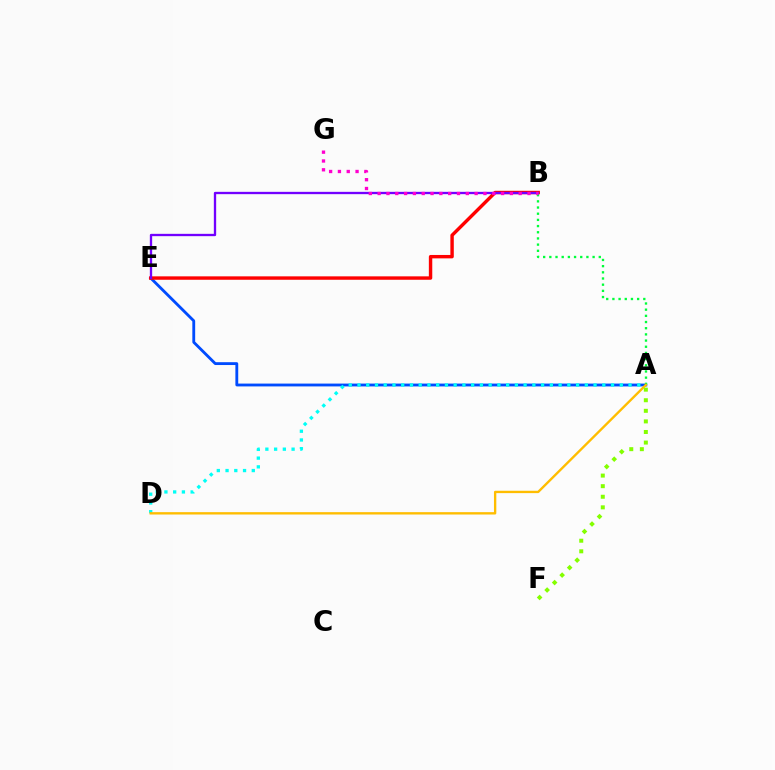{('A', 'E'): [{'color': '#004bff', 'line_style': 'solid', 'thickness': 2.04}], ('A', 'D'): [{'color': '#00fff6', 'line_style': 'dotted', 'thickness': 2.38}, {'color': '#ffbd00', 'line_style': 'solid', 'thickness': 1.7}], ('B', 'E'): [{'color': '#ff0000', 'line_style': 'solid', 'thickness': 2.46}, {'color': '#7200ff', 'line_style': 'solid', 'thickness': 1.67}], ('A', 'B'): [{'color': '#00ff39', 'line_style': 'dotted', 'thickness': 1.68}], ('A', 'F'): [{'color': '#84ff00', 'line_style': 'dotted', 'thickness': 2.88}], ('B', 'G'): [{'color': '#ff00cf', 'line_style': 'dotted', 'thickness': 2.4}]}